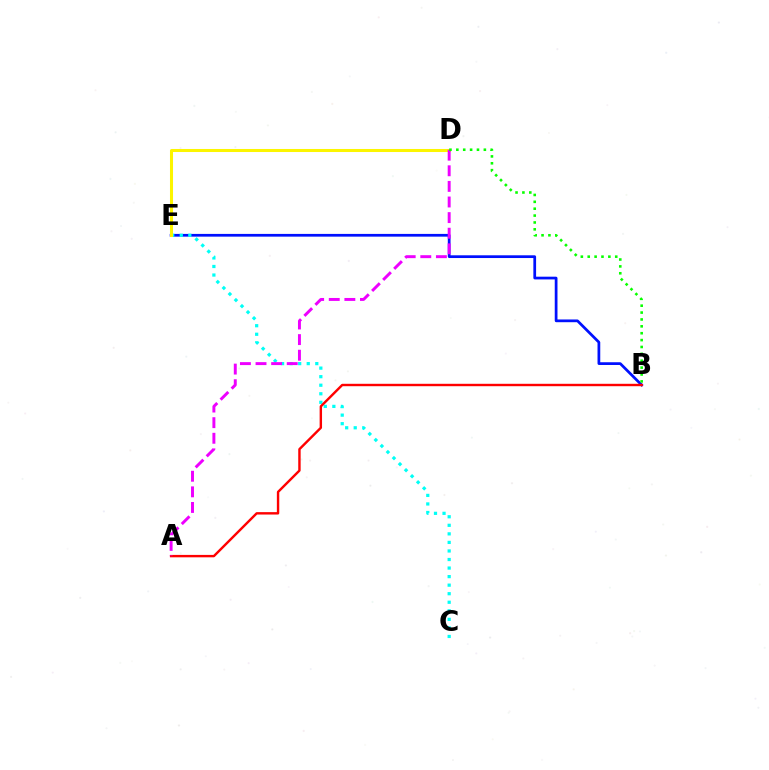{('B', 'E'): [{'color': '#0010ff', 'line_style': 'solid', 'thickness': 1.97}], ('C', 'E'): [{'color': '#00fff6', 'line_style': 'dotted', 'thickness': 2.32}], ('A', 'B'): [{'color': '#ff0000', 'line_style': 'solid', 'thickness': 1.74}], ('D', 'E'): [{'color': '#fcf500', 'line_style': 'solid', 'thickness': 2.18}], ('A', 'D'): [{'color': '#ee00ff', 'line_style': 'dashed', 'thickness': 2.12}], ('B', 'D'): [{'color': '#08ff00', 'line_style': 'dotted', 'thickness': 1.87}]}